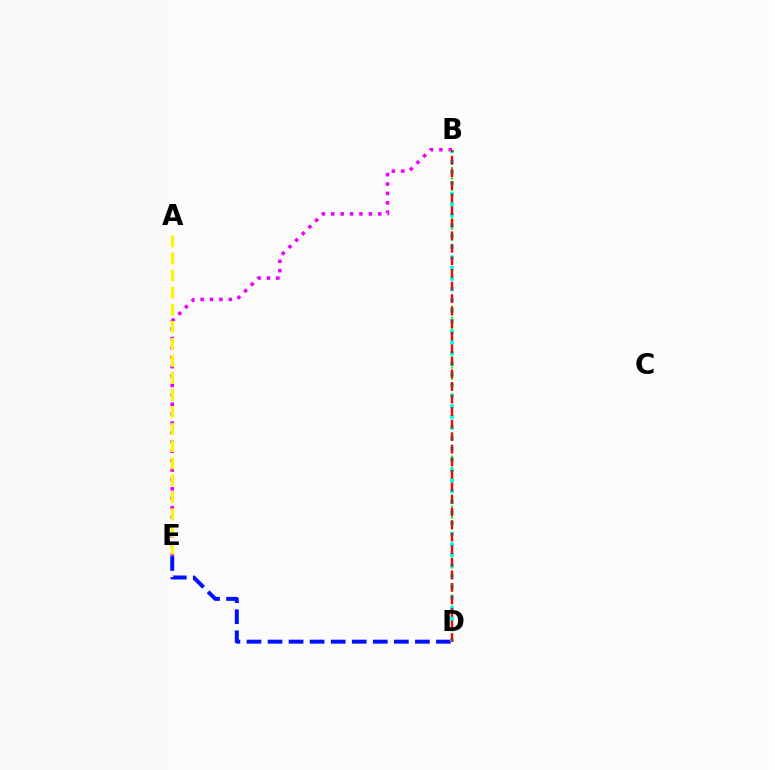{('B', 'E'): [{'color': '#ee00ff', 'line_style': 'dotted', 'thickness': 2.55}], ('B', 'D'): [{'color': '#08ff00', 'line_style': 'dotted', 'thickness': 1.51}, {'color': '#00fff6', 'line_style': 'dotted', 'thickness': 2.89}, {'color': '#ff0000', 'line_style': 'dashed', 'thickness': 1.71}], ('D', 'E'): [{'color': '#0010ff', 'line_style': 'dashed', 'thickness': 2.86}], ('A', 'E'): [{'color': '#fcf500', 'line_style': 'dashed', 'thickness': 2.32}]}